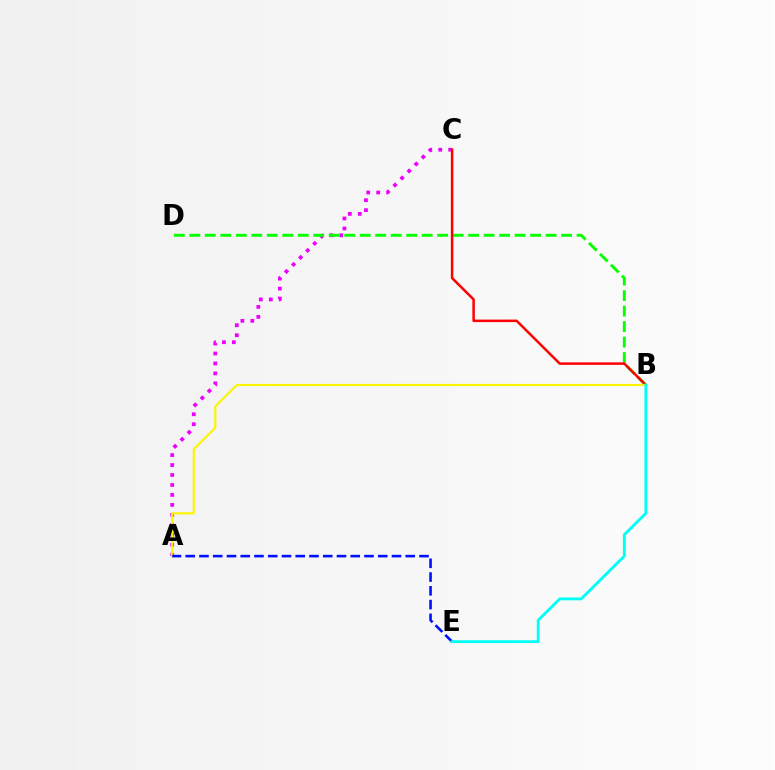{('A', 'C'): [{'color': '#ee00ff', 'line_style': 'dotted', 'thickness': 2.71}], ('B', 'D'): [{'color': '#08ff00', 'line_style': 'dashed', 'thickness': 2.1}], ('B', 'C'): [{'color': '#ff0000', 'line_style': 'solid', 'thickness': 1.8}], ('A', 'B'): [{'color': '#fcf500', 'line_style': 'solid', 'thickness': 1.53}], ('A', 'E'): [{'color': '#0010ff', 'line_style': 'dashed', 'thickness': 1.87}], ('B', 'E'): [{'color': '#00fff6', 'line_style': 'solid', 'thickness': 2.04}]}